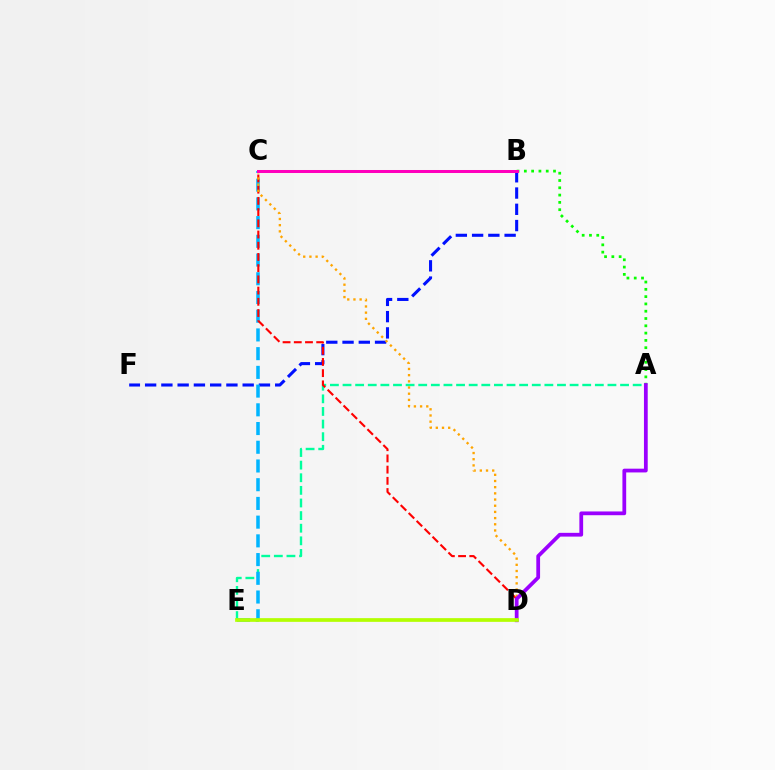{('A', 'E'): [{'color': '#00ff9d', 'line_style': 'dashed', 'thickness': 1.71}], ('B', 'F'): [{'color': '#0010ff', 'line_style': 'dashed', 'thickness': 2.21}], ('A', 'B'): [{'color': '#08ff00', 'line_style': 'dotted', 'thickness': 1.98}], ('C', 'E'): [{'color': '#00b5ff', 'line_style': 'dashed', 'thickness': 2.54}], ('C', 'D'): [{'color': '#ff0000', 'line_style': 'dashed', 'thickness': 1.52}, {'color': '#ffa500', 'line_style': 'dotted', 'thickness': 1.68}], ('A', 'D'): [{'color': '#9b00ff', 'line_style': 'solid', 'thickness': 2.71}], ('B', 'C'): [{'color': '#ff00bd', 'line_style': 'solid', 'thickness': 2.17}], ('D', 'E'): [{'color': '#b3ff00', 'line_style': 'solid', 'thickness': 2.66}]}